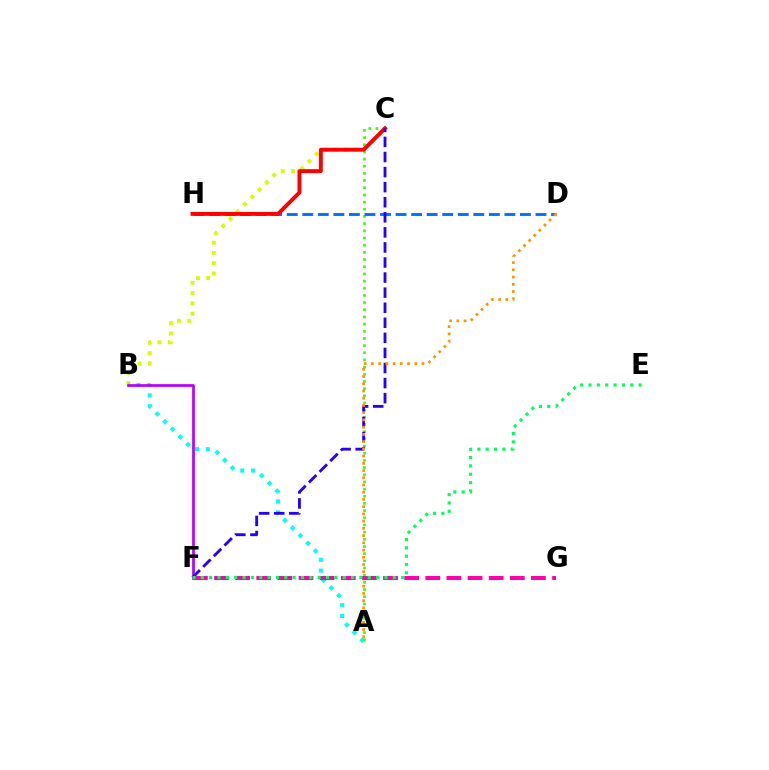{('B', 'C'): [{'color': '#d1ff00', 'line_style': 'dotted', 'thickness': 2.79}], ('A', 'B'): [{'color': '#00fff6', 'line_style': 'dotted', 'thickness': 2.95}], ('A', 'C'): [{'color': '#3dff00', 'line_style': 'dotted', 'thickness': 1.95}], ('B', 'F'): [{'color': '#b900ff', 'line_style': 'solid', 'thickness': 1.96}], ('D', 'H'): [{'color': '#0074ff', 'line_style': 'dashed', 'thickness': 2.11}], ('C', 'H'): [{'color': '#ff0000', 'line_style': 'solid', 'thickness': 2.81}], ('C', 'F'): [{'color': '#2500ff', 'line_style': 'dashed', 'thickness': 2.05}], ('A', 'D'): [{'color': '#ff9400', 'line_style': 'dotted', 'thickness': 1.96}], ('F', 'G'): [{'color': '#ff00ac', 'line_style': 'dashed', 'thickness': 2.87}], ('E', 'F'): [{'color': '#00ff5c', 'line_style': 'dotted', 'thickness': 2.27}]}